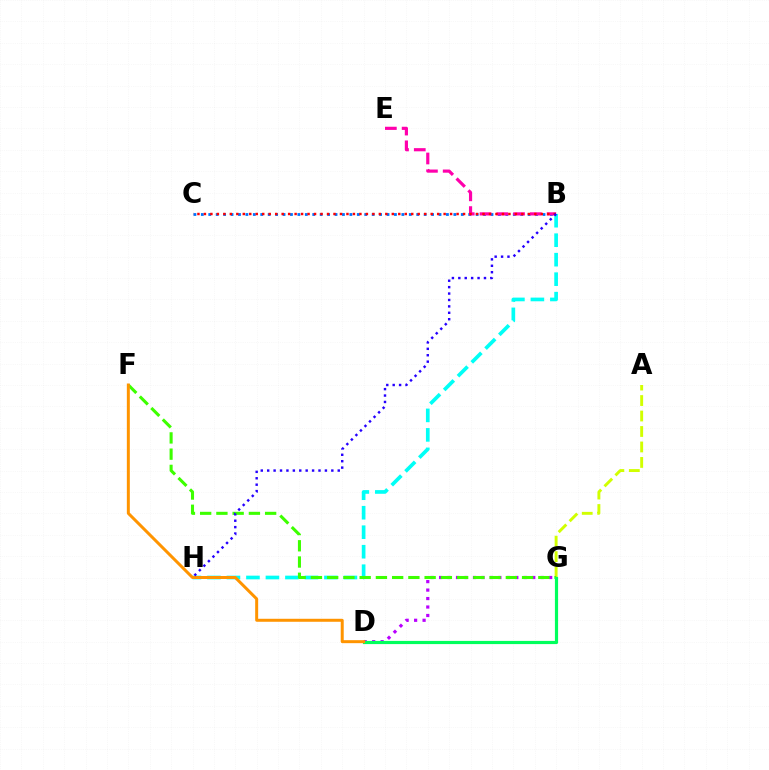{('B', 'H'): [{'color': '#00fff6', 'line_style': 'dashed', 'thickness': 2.65}, {'color': '#2500ff', 'line_style': 'dotted', 'thickness': 1.74}], ('A', 'G'): [{'color': '#d1ff00', 'line_style': 'dashed', 'thickness': 2.1}], ('B', 'C'): [{'color': '#0074ff', 'line_style': 'dotted', 'thickness': 2.02}, {'color': '#ff0000', 'line_style': 'dotted', 'thickness': 1.76}], ('B', 'E'): [{'color': '#ff00ac', 'line_style': 'dashed', 'thickness': 2.28}], ('D', 'G'): [{'color': '#b900ff', 'line_style': 'dotted', 'thickness': 2.3}, {'color': '#00ff5c', 'line_style': 'solid', 'thickness': 2.29}], ('F', 'G'): [{'color': '#3dff00', 'line_style': 'dashed', 'thickness': 2.21}], ('D', 'F'): [{'color': '#ff9400', 'line_style': 'solid', 'thickness': 2.15}]}